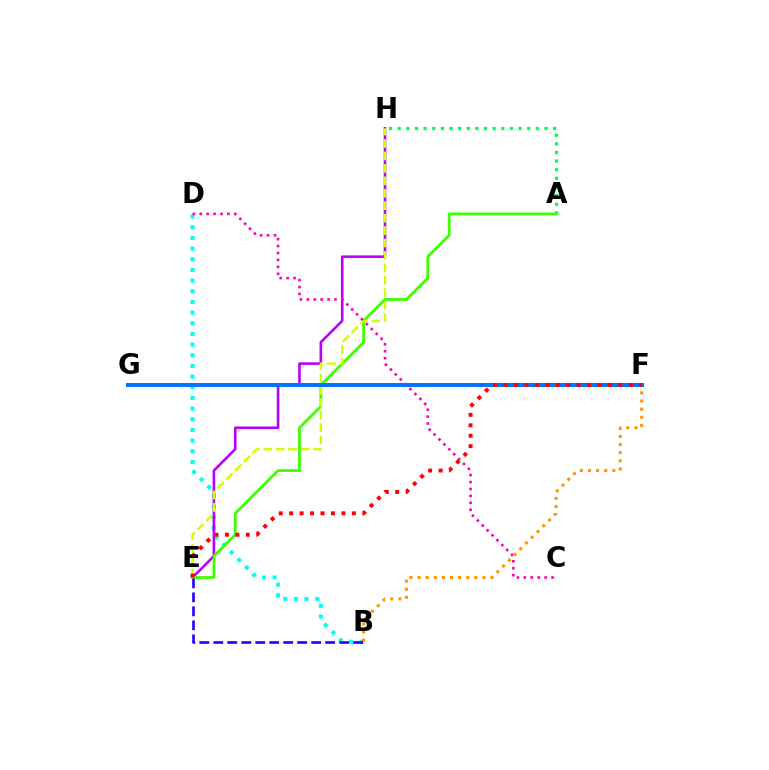{('A', 'H'): [{'color': '#00ff5c', 'line_style': 'dotted', 'thickness': 2.34}], ('B', 'D'): [{'color': '#00fff6', 'line_style': 'dotted', 'thickness': 2.9}], ('E', 'H'): [{'color': '#b900ff', 'line_style': 'solid', 'thickness': 1.87}, {'color': '#d1ff00', 'line_style': 'dashed', 'thickness': 1.69}], ('A', 'E'): [{'color': '#3dff00', 'line_style': 'solid', 'thickness': 1.99}], ('C', 'D'): [{'color': '#ff00ac', 'line_style': 'dotted', 'thickness': 1.88}], ('B', 'F'): [{'color': '#ff9400', 'line_style': 'dotted', 'thickness': 2.21}], ('B', 'E'): [{'color': '#2500ff', 'line_style': 'dashed', 'thickness': 1.9}], ('F', 'G'): [{'color': '#0074ff', 'line_style': 'solid', 'thickness': 2.86}], ('E', 'F'): [{'color': '#ff0000', 'line_style': 'dotted', 'thickness': 2.84}]}